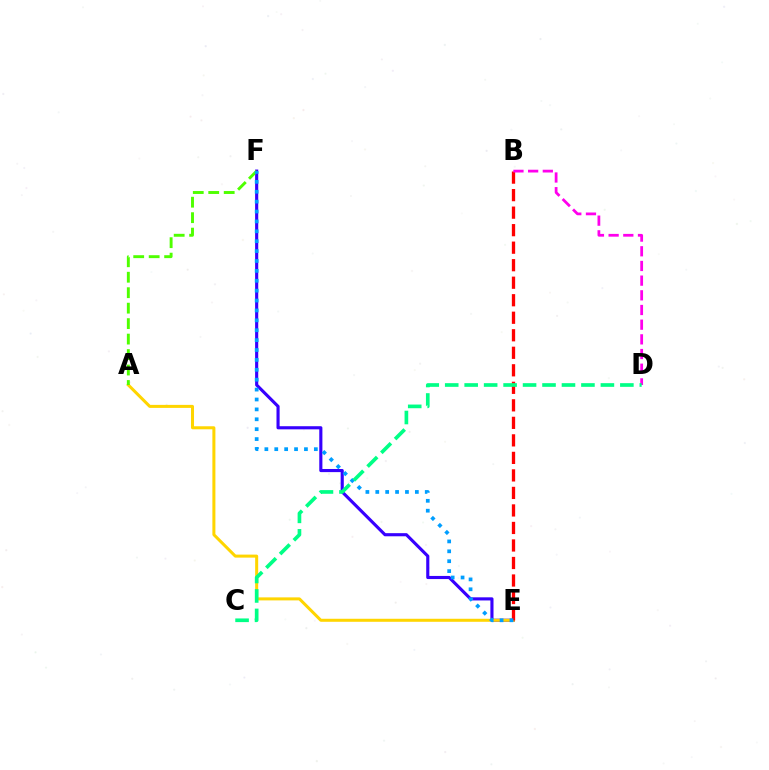{('E', 'F'): [{'color': '#3700ff', 'line_style': 'solid', 'thickness': 2.25}, {'color': '#009eff', 'line_style': 'dotted', 'thickness': 2.69}], ('A', 'E'): [{'color': '#ffd500', 'line_style': 'solid', 'thickness': 2.18}], ('A', 'F'): [{'color': '#4fff00', 'line_style': 'dashed', 'thickness': 2.1}], ('B', 'E'): [{'color': '#ff0000', 'line_style': 'dashed', 'thickness': 2.38}], ('B', 'D'): [{'color': '#ff00ed', 'line_style': 'dashed', 'thickness': 1.99}], ('C', 'D'): [{'color': '#00ff86', 'line_style': 'dashed', 'thickness': 2.64}]}